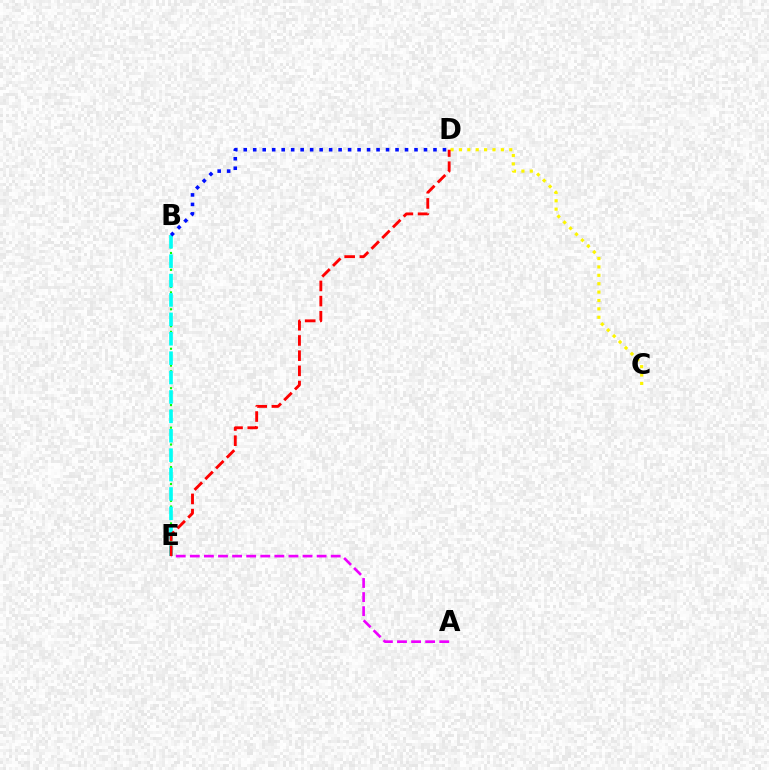{('B', 'E'): [{'color': '#08ff00', 'line_style': 'dotted', 'thickness': 1.53}, {'color': '#00fff6', 'line_style': 'dashed', 'thickness': 2.64}], ('C', 'D'): [{'color': '#fcf500', 'line_style': 'dotted', 'thickness': 2.28}], ('A', 'E'): [{'color': '#ee00ff', 'line_style': 'dashed', 'thickness': 1.91}], ('D', 'E'): [{'color': '#ff0000', 'line_style': 'dashed', 'thickness': 2.06}], ('B', 'D'): [{'color': '#0010ff', 'line_style': 'dotted', 'thickness': 2.58}]}